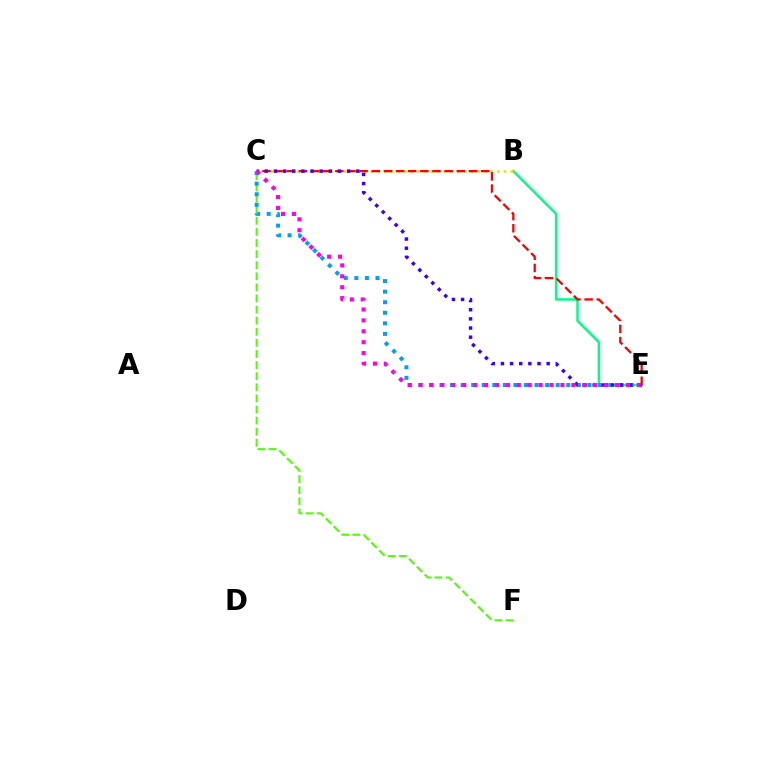{('C', 'F'): [{'color': '#4fff00', 'line_style': 'dashed', 'thickness': 1.51}], ('B', 'E'): [{'color': '#00ff86', 'line_style': 'solid', 'thickness': 1.81}], ('B', 'C'): [{'color': '#ffd500', 'line_style': 'dotted', 'thickness': 1.81}], ('C', 'E'): [{'color': '#ff0000', 'line_style': 'dashed', 'thickness': 1.65}, {'color': '#009eff', 'line_style': 'dotted', 'thickness': 2.87}, {'color': '#3700ff', 'line_style': 'dotted', 'thickness': 2.49}, {'color': '#ff00ed', 'line_style': 'dotted', 'thickness': 2.96}]}